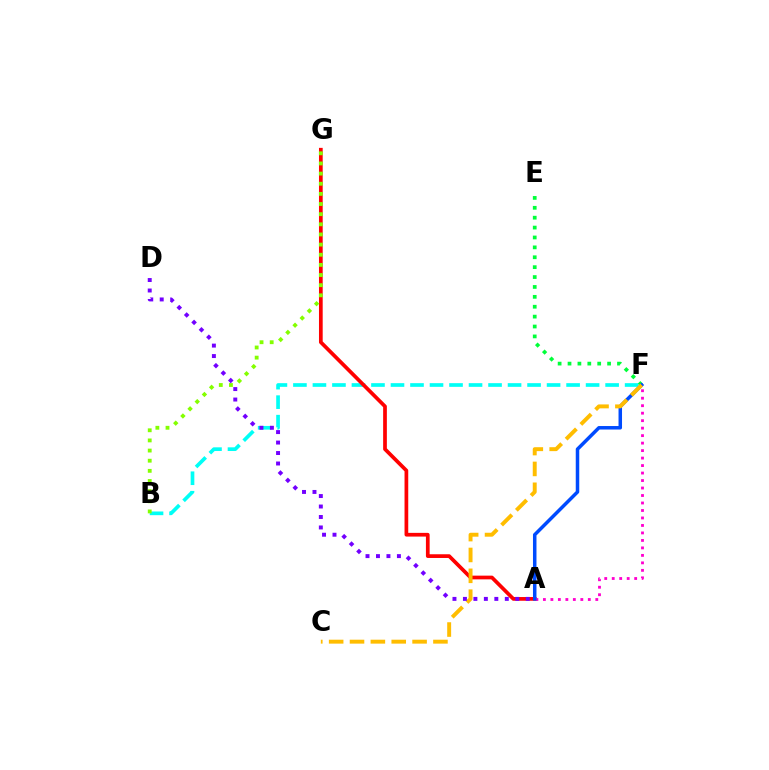{('B', 'F'): [{'color': '#00fff6', 'line_style': 'dashed', 'thickness': 2.65}], ('A', 'G'): [{'color': '#ff0000', 'line_style': 'solid', 'thickness': 2.68}], ('B', 'G'): [{'color': '#84ff00', 'line_style': 'dotted', 'thickness': 2.76}], ('A', 'F'): [{'color': '#ff00cf', 'line_style': 'dotted', 'thickness': 2.03}, {'color': '#004bff', 'line_style': 'solid', 'thickness': 2.52}], ('E', 'F'): [{'color': '#00ff39', 'line_style': 'dotted', 'thickness': 2.69}], ('C', 'F'): [{'color': '#ffbd00', 'line_style': 'dashed', 'thickness': 2.83}], ('A', 'D'): [{'color': '#7200ff', 'line_style': 'dotted', 'thickness': 2.84}]}